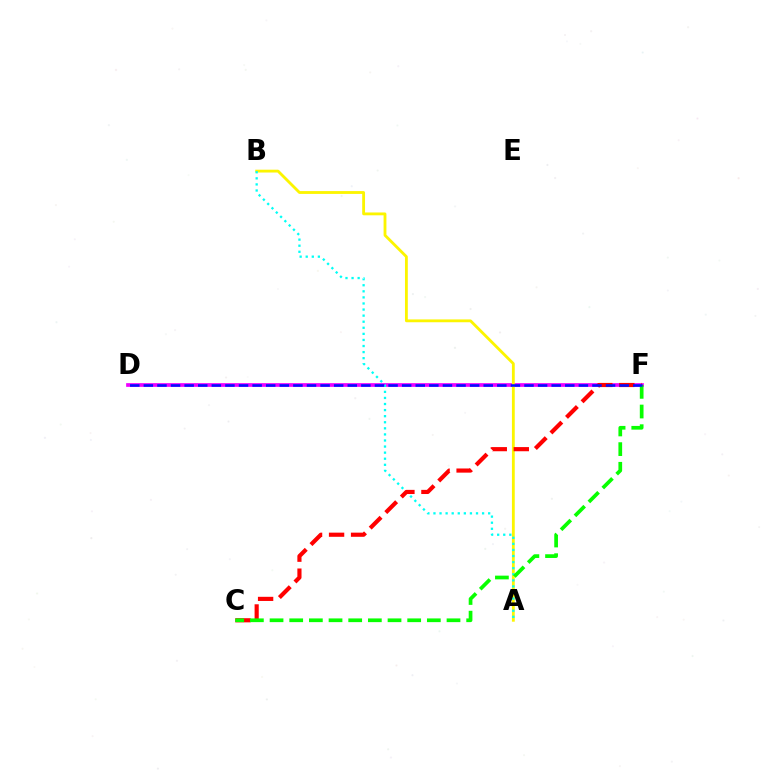{('D', 'F'): [{'color': '#ee00ff', 'line_style': 'solid', 'thickness': 2.66}, {'color': '#0010ff', 'line_style': 'dashed', 'thickness': 1.85}], ('A', 'B'): [{'color': '#fcf500', 'line_style': 'solid', 'thickness': 2.03}, {'color': '#00fff6', 'line_style': 'dotted', 'thickness': 1.65}], ('C', 'F'): [{'color': '#ff0000', 'line_style': 'dashed', 'thickness': 2.99}, {'color': '#08ff00', 'line_style': 'dashed', 'thickness': 2.67}]}